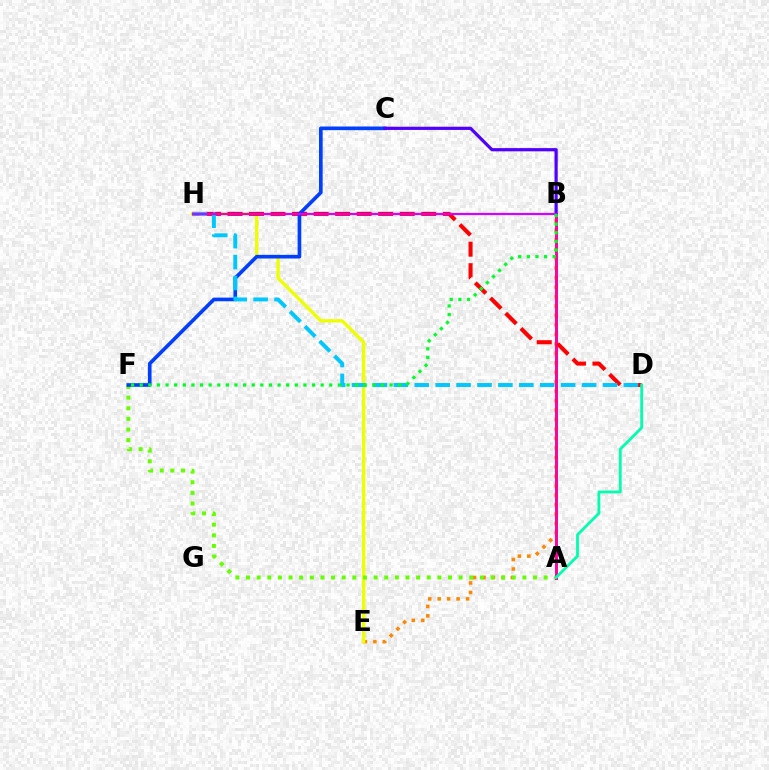{('B', 'E'): [{'color': '#ff8800', 'line_style': 'dotted', 'thickness': 2.57}], ('E', 'H'): [{'color': '#eeff00', 'line_style': 'solid', 'thickness': 2.4}], ('A', 'F'): [{'color': '#66ff00', 'line_style': 'dotted', 'thickness': 2.89}], ('A', 'B'): [{'color': '#ff00a0', 'line_style': 'solid', 'thickness': 2.12}], ('D', 'H'): [{'color': '#ff0000', 'line_style': 'dashed', 'thickness': 2.92}, {'color': '#00c7ff', 'line_style': 'dashed', 'thickness': 2.84}], ('C', 'F'): [{'color': '#003fff', 'line_style': 'solid', 'thickness': 2.63}], ('B', 'C'): [{'color': '#4f00ff', 'line_style': 'solid', 'thickness': 2.31}], ('A', 'D'): [{'color': '#00ffaf', 'line_style': 'solid', 'thickness': 2.02}], ('B', 'H'): [{'color': '#d600ff', 'line_style': 'solid', 'thickness': 1.58}], ('B', 'F'): [{'color': '#00ff27', 'line_style': 'dotted', 'thickness': 2.34}]}